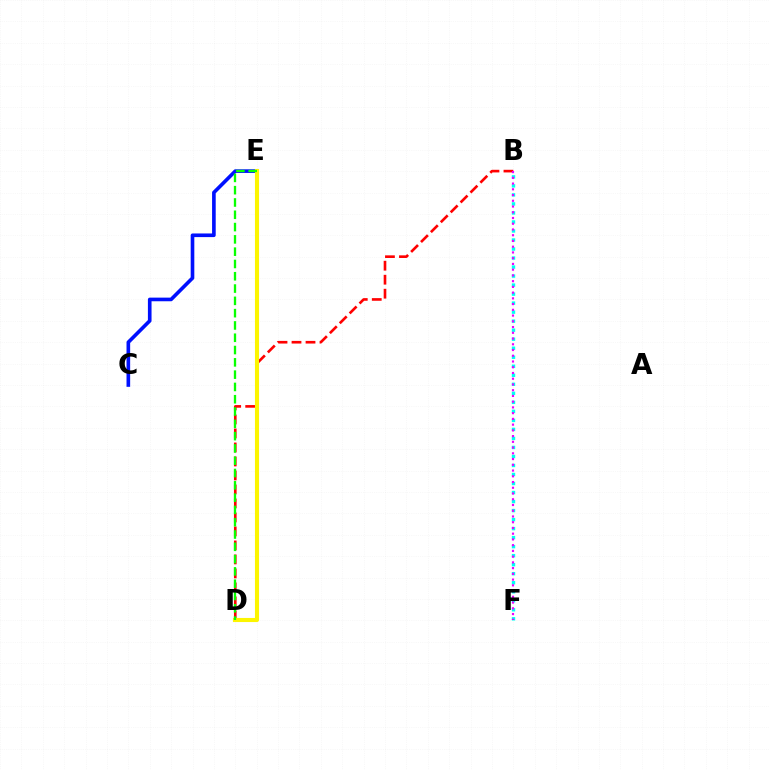{('C', 'E'): [{'color': '#0010ff', 'line_style': 'solid', 'thickness': 2.62}], ('B', 'F'): [{'color': '#00fff6', 'line_style': 'dotted', 'thickness': 2.45}, {'color': '#ee00ff', 'line_style': 'dotted', 'thickness': 1.56}], ('B', 'D'): [{'color': '#ff0000', 'line_style': 'dashed', 'thickness': 1.9}], ('D', 'E'): [{'color': '#fcf500', 'line_style': 'solid', 'thickness': 2.95}, {'color': '#08ff00', 'line_style': 'dashed', 'thickness': 1.67}]}